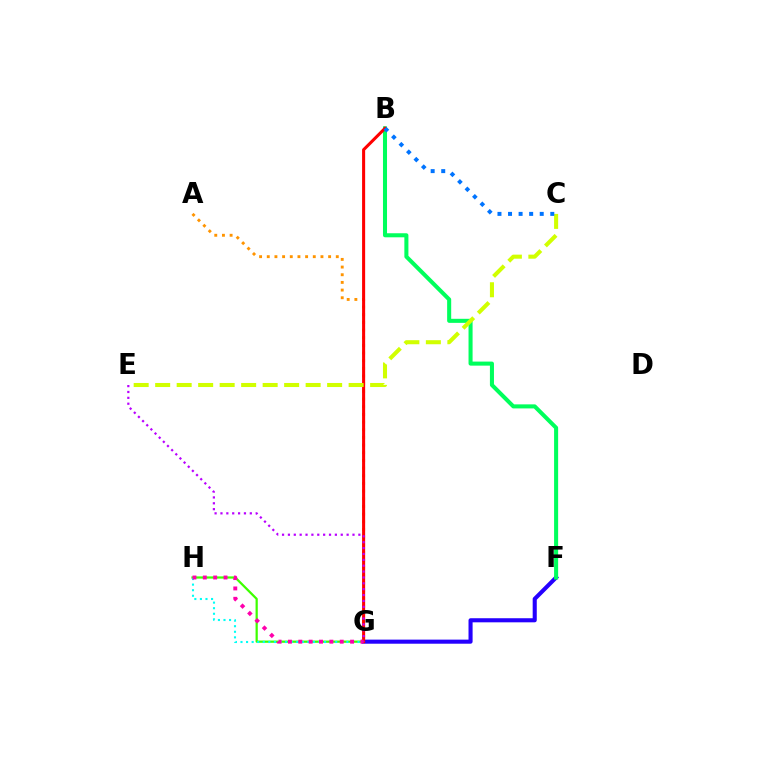{('G', 'H'): [{'color': '#3dff00', 'line_style': 'solid', 'thickness': 1.61}, {'color': '#00fff6', 'line_style': 'dotted', 'thickness': 1.51}, {'color': '#ff00ac', 'line_style': 'dotted', 'thickness': 2.81}], ('A', 'G'): [{'color': '#ff9400', 'line_style': 'dotted', 'thickness': 2.08}], ('F', 'G'): [{'color': '#2500ff', 'line_style': 'solid', 'thickness': 2.94}], ('B', 'F'): [{'color': '#00ff5c', 'line_style': 'solid', 'thickness': 2.92}], ('B', 'G'): [{'color': '#ff0000', 'line_style': 'solid', 'thickness': 2.2}], ('C', 'E'): [{'color': '#d1ff00', 'line_style': 'dashed', 'thickness': 2.92}], ('E', 'G'): [{'color': '#b900ff', 'line_style': 'dotted', 'thickness': 1.59}], ('B', 'C'): [{'color': '#0074ff', 'line_style': 'dotted', 'thickness': 2.87}]}